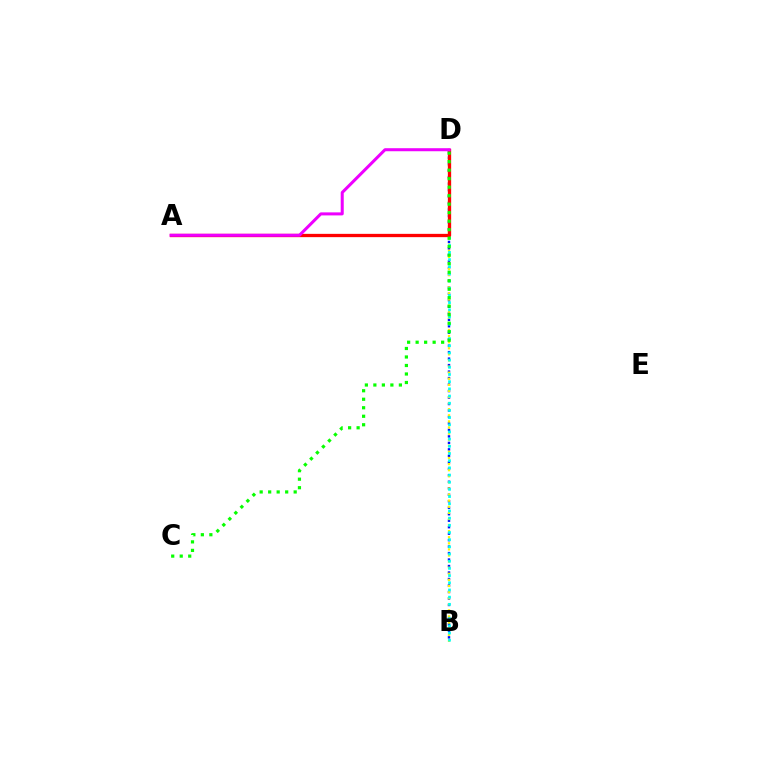{('B', 'D'): [{'color': '#0010ff', 'line_style': 'dotted', 'thickness': 1.76}, {'color': '#fcf500', 'line_style': 'dotted', 'thickness': 1.66}, {'color': '#00fff6', 'line_style': 'dotted', 'thickness': 1.95}], ('A', 'D'): [{'color': '#ff0000', 'line_style': 'solid', 'thickness': 2.37}, {'color': '#ee00ff', 'line_style': 'solid', 'thickness': 2.18}], ('C', 'D'): [{'color': '#08ff00', 'line_style': 'dotted', 'thickness': 2.31}]}